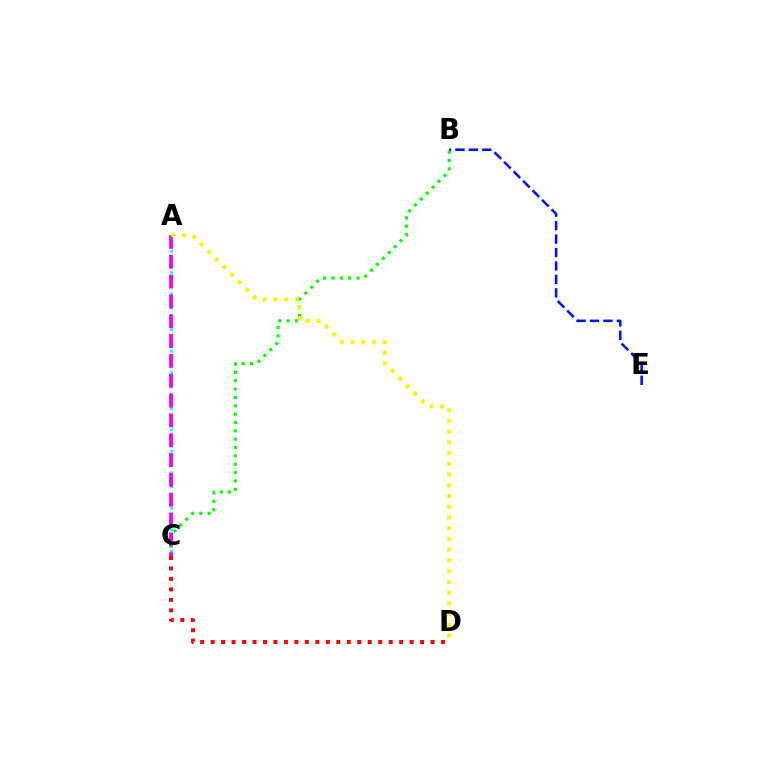{('B', 'C'): [{'color': '#08ff00', 'line_style': 'dotted', 'thickness': 2.27}], ('A', 'C'): [{'color': '#00fff6', 'line_style': 'dotted', 'thickness': 1.94}, {'color': '#ee00ff', 'line_style': 'dashed', 'thickness': 2.69}], ('B', 'E'): [{'color': '#0010ff', 'line_style': 'dashed', 'thickness': 1.83}], ('C', 'D'): [{'color': '#ff0000', 'line_style': 'dotted', 'thickness': 2.85}], ('A', 'D'): [{'color': '#fcf500', 'line_style': 'dotted', 'thickness': 2.92}]}